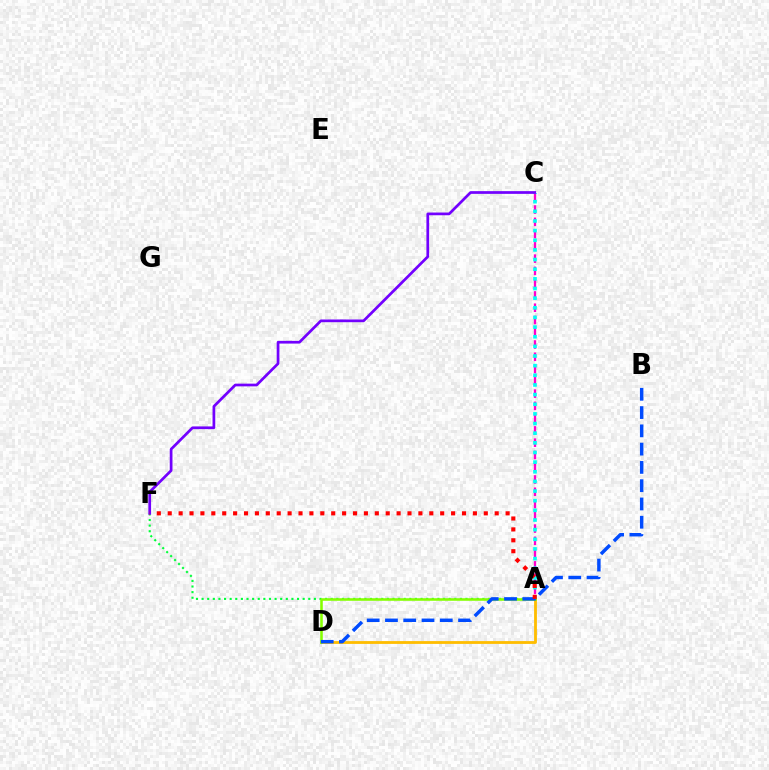{('A', 'C'): [{'color': '#ff00cf', 'line_style': 'dashed', 'thickness': 1.67}, {'color': '#00fff6', 'line_style': 'dotted', 'thickness': 2.62}], ('A', 'F'): [{'color': '#00ff39', 'line_style': 'dotted', 'thickness': 1.53}, {'color': '#ff0000', 'line_style': 'dotted', 'thickness': 2.96}], ('A', 'D'): [{'color': '#ffbd00', 'line_style': 'solid', 'thickness': 2.03}, {'color': '#84ff00', 'line_style': 'solid', 'thickness': 1.84}], ('C', 'F'): [{'color': '#7200ff', 'line_style': 'solid', 'thickness': 1.96}], ('B', 'D'): [{'color': '#004bff', 'line_style': 'dashed', 'thickness': 2.48}]}